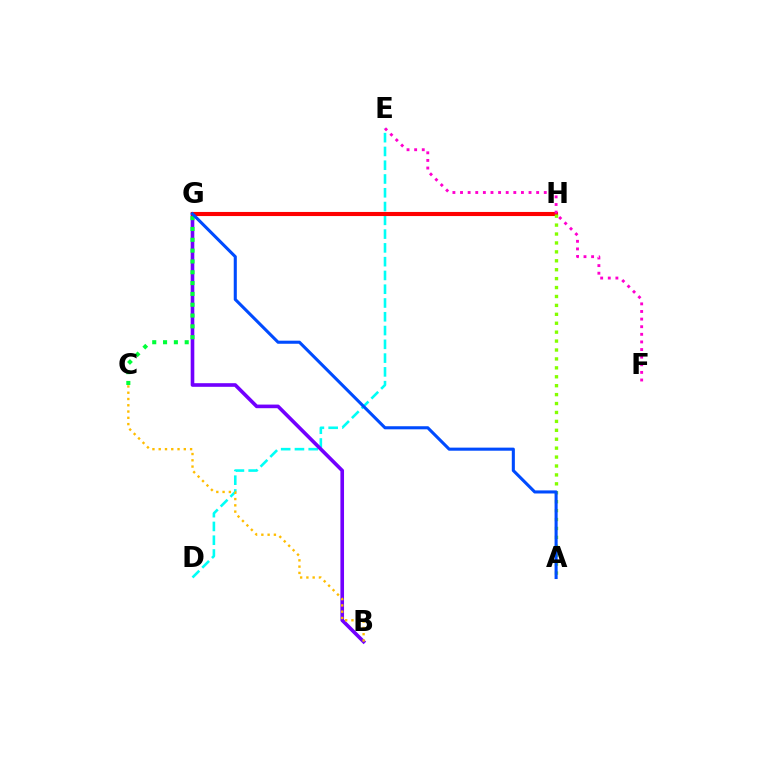{('D', 'E'): [{'color': '#00fff6', 'line_style': 'dashed', 'thickness': 1.87}], ('B', 'G'): [{'color': '#7200ff', 'line_style': 'solid', 'thickness': 2.61}], ('G', 'H'): [{'color': '#ff0000', 'line_style': 'solid', 'thickness': 2.95}], ('E', 'F'): [{'color': '#ff00cf', 'line_style': 'dotted', 'thickness': 2.07}], ('A', 'H'): [{'color': '#84ff00', 'line_style': 'dotted', 'thickness': 2.42}], ('B', 'C'): [{'color': '#ffbd00', 'line_style': 'dotted', 'thickness': 1.7}], ('C', 'G'): [{'color': '#00ff39', 'line_style': 'dotted', 'thickness': 2.94}], ('A', 'G'): [{'color': '#004bff', 'line_style': 'solid', 'thickness': 2.22}]}